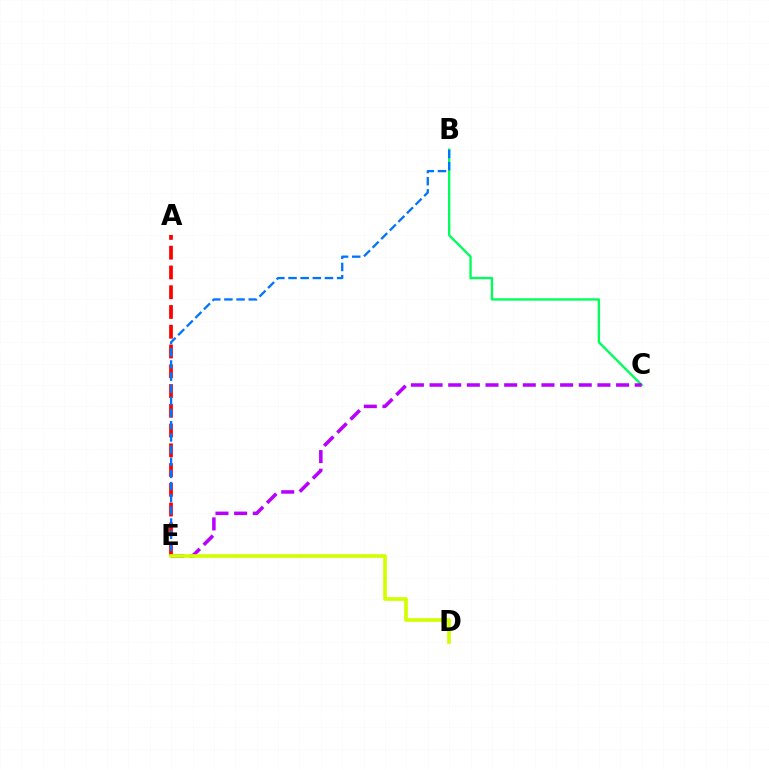{('A', 'E'): [{'color': '#ff0000', 'line_style': 'dashed', 'thickness': 2.68}], ('B', 'C'): [{'color': '#00ff5c', 'line_style': 'solid', 'thickness': 1.7}], ('B', 'E'): [{'color': '#0074ff', 'line_style': 'dashed', 'thickness': 1.65}], ('C', 'E'): [{'color': '#b900ff', 'line_style': 'dashed', 'thickness': 2.53}], ('D', 'E'): [{'color': '#d1ff00', 'line_style': 'solid', 'thickness': 2.64}]}